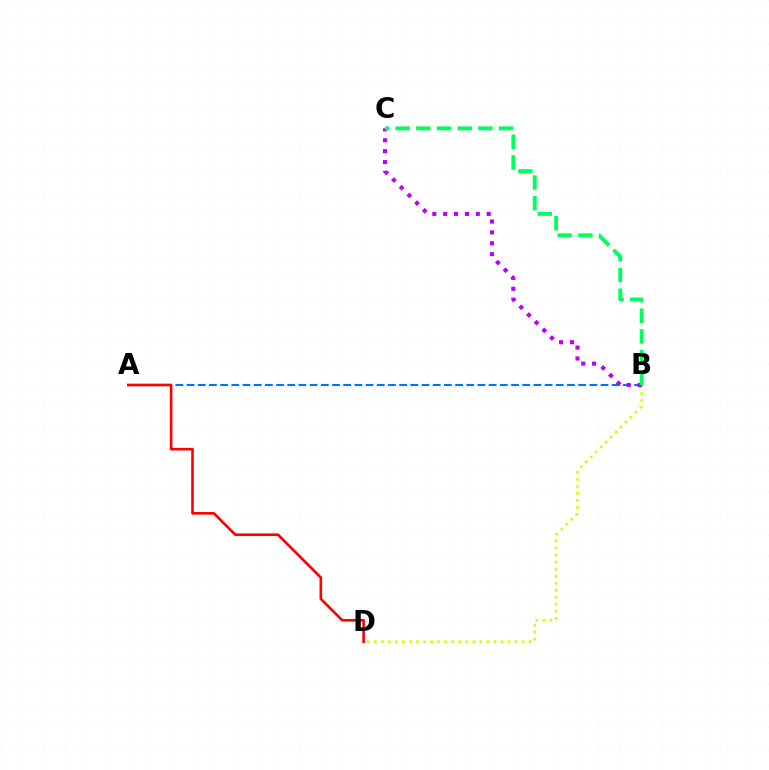{('B', 'D'): [{'color': '#d1ff00', 'line_style': 'dotted', 'thickness': 1.91}], ('A', 'B'): [{'color': '#0074ff', 'line_style': 'dashed', 'thickness': 1.52}], ('A', 'D'): [{'color': '#ff0000', 'line_style': 'solid', 'thickness': 1.9}], ('B', 'C'): [{'color': '#b900ff', 'line_style': 'dotted', 'thickness': 2.96}, {'color': '#00ff5c', 'line_style': 'dashed', 'thickness': 2.81}]}